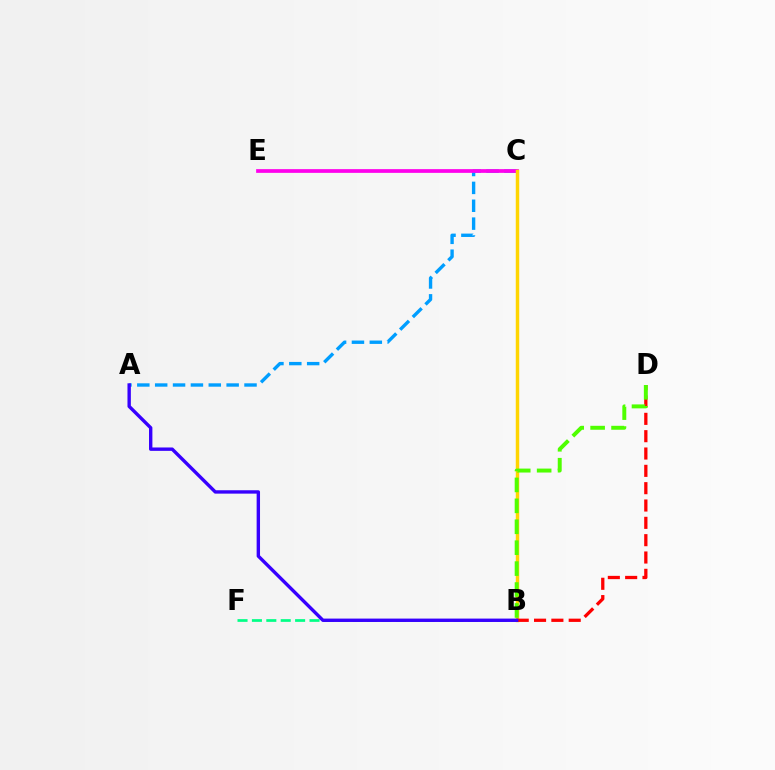{('A', 'C'): [{'color': '#009eff', 'line_style': 'dashed', 'thickness': 2.43}], ('B', 'F'): [{'color': '#00ff86', 'line_style': 'dashed', 'thickness': 1.96}], ('C', 'E'): [{'color': '#ff00ed', 'line_style': 'solid', 'thickness': 2.68}], ('B', 'C'): [{'color': '#ffd500', 'line_style': 'solid', 'thickness': 2.49}], ('B', 'D'): [{'color': '#ff0000', 'line_style': 'dashed', 'thickness': 2.35}, {'color': '#4fff00', 'line_style': 'dashed', 'thickness': 2.84}], ('A', 'B'): [{'color': '#3700ff', 'line_style': 'solid', 'thickness': 2.43}]}